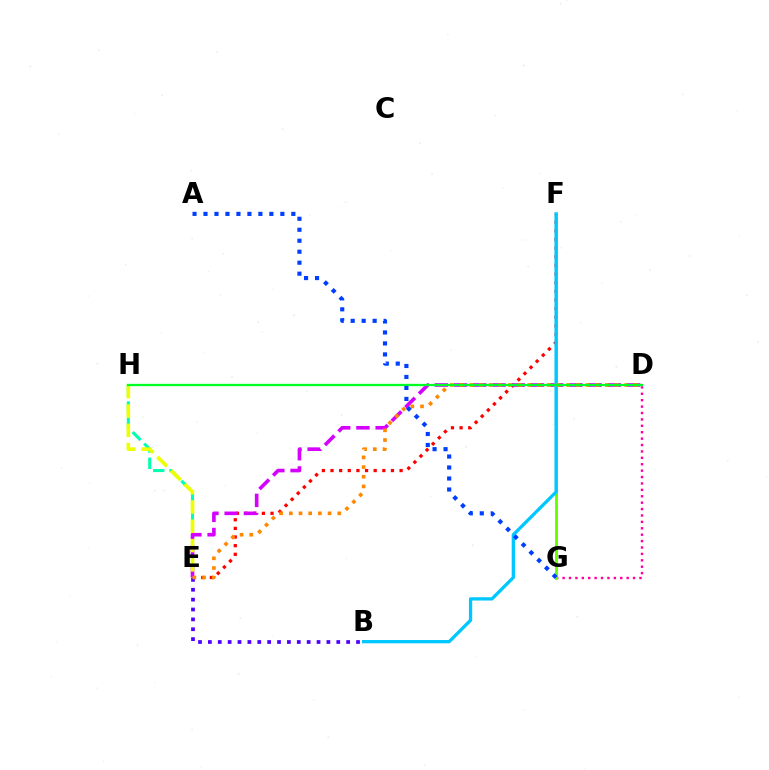{('E', 'H'): [{'color': '#00ffaf', 'line_style': 'dashed', 'thickness': 2.21}, {'color': '#eeff00', 'line_style': 'dashed', 'thickness': 2.62}], ('E', 'F'): [{'color': '#ff0000', 'line_style': 'dotted', 'thickness': 2.35}], ('D', 'E'): [{'color': '#d600ff', 'line_style': 'dashed', 'thickness': 2.61}, {'color': '#ff8800', 'line_style': 'dotted', 'thickness': 2.63}], ('D', 'G'): [{'color': '#ff00a0', 'line_style': 'dotted', 'thickness': 1.74}], ('F', 'G'): [{'color': '#66ff00', 'line_style': 'solid', 'thickness': 2.08}], ('B', 'F'): [{'color': '#00c7ff', 'line_style': 'solid', 'thickness': 2.37}], ('B', 'E'): [{'color': '#4f00ff', 'line_style': 'dotted', 'thickness': 2.68}], ('D', 'H'): [{'color': '#00ff27', 'line_style': 'solid', 'thickness': 1.67}], ('A', 'G'): [{'color': '#003fff', 'line_style': 'dotted', 'thickness': 2.98}]}